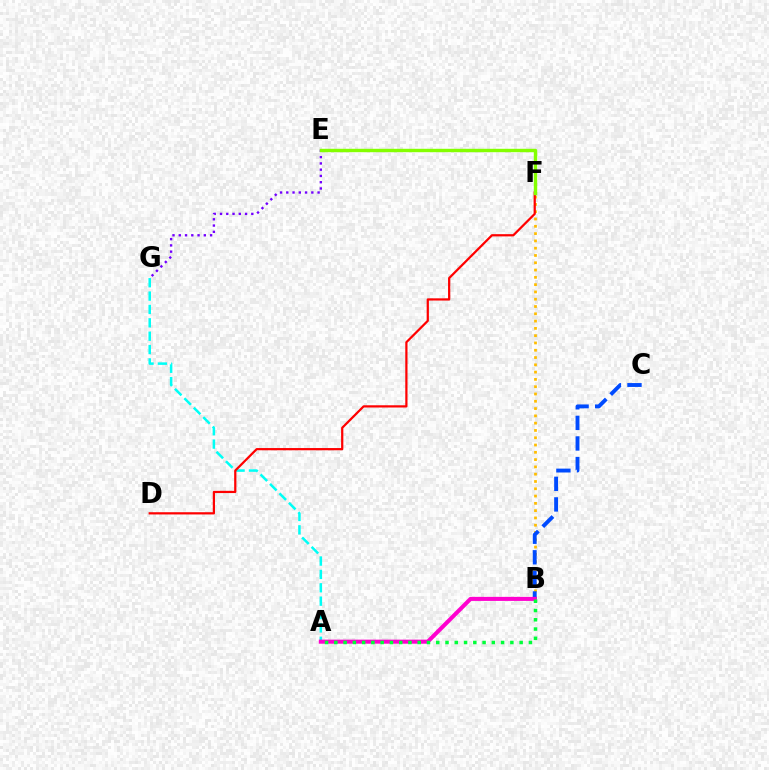{('B', 'F'): [{'color': '#ffbd00', 'line_style': 'dotted', 'thickness': 1.98}], ('B', 'C'): [{'color': '#004bff', 'line_style': 'dashed', 'thickness': 2.8}], ('A', 'G'): [{'color': '#00fff6', 'line_style': 'dashed', 'thickness': 1.82}], ('E', 'G'): [{'color': '#7200ff', 'line_style': 'dotted', 'thickness': 1.7}], ('A', 'B'): [{'color': '#ff00cf', 'line_style': 'solid', 'thickness': 2.91}, {'color': '#00ff39', 'line_style': 'dotted', 'thickness': 2.52}], ('D', 'F'): [{'color': '#ff0000', 'line_style': 'solid', 'thickness': 1.61}], ('E', 'F'): [{'color': '#84ff00', 'line_style': 'solid', 'thickness': 2.46}]}